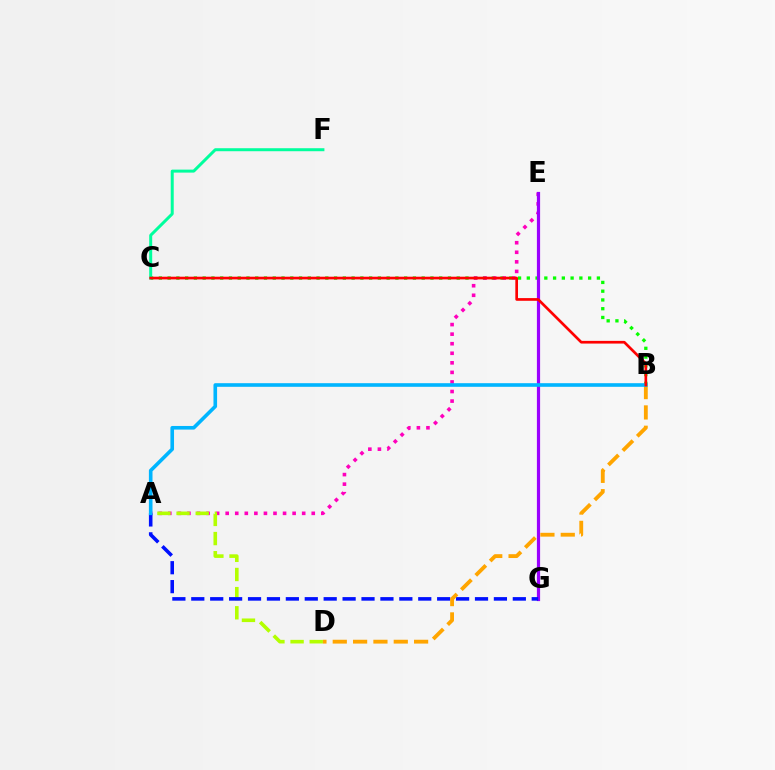{('B', 'C'): [{'color': '#08ff00', 'line_style': 'dotted', 'thickness': 2.38}, {'color': '#ff0000', 'line_style': 'solid', 'thickness': 1.93}], ('A', 'E'): [{'color': '#ff00bd', 'line_style': 'dotted', 'thickness': 2.6}], ('A', 'D'): [{'color': '#b3ff00', 'line_style': 'dashed', 'thickness': 2.6}], ('E', 'G'): [{'color': '#9b00ff', 'line_style': 'solid', 'thickness': 2.3}], ('A', 'G'): [{'color': '#0010ff', 'line_style': 'dashed', 'thickness': 2.57}], ('C', 'F'): [{'color': '#00ff9d', 'line_style': 'solid', 'thickness': 2.16}], ('B', 'D'): [{'color': '#ffa500', 'line_style': 'dashed', 'thickness': 2.76}], ('A', 'B'): [{'color': '#00b5ff', 'line_style': 'solid', 'thickness': 2.6}]}